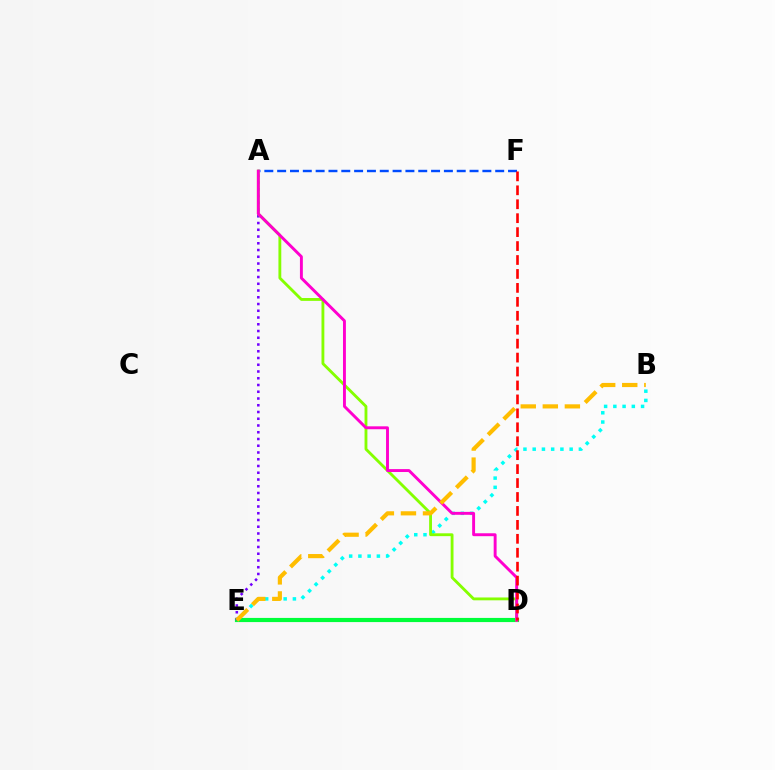{('A', 'F'): [{'color': '#004bff', 'line_style': 'dashed', 'thickness': 1.74}], ('B', 'E'): [{'color': '#00fff6', 'line_style': 'dotted', 'thickness': 2.51}, {'color': '#ffbd00', 'line_style': 'dashed', 'thickness': 3.0}], ('D', 'E'): [{'color': '#00ff39', 'line_style': 'solid', 'thickness': 2.99}], ('A', 'E'): [{'color': '#7200ff', 'line_style': 'dotted', 'thickness': 1.83}], ('A', 'D'): [{'color': '#84ff00', 'line_style': 'solid', 'thickness': 2.05}, {'color': '#ff00cf', 'line_style': 'solid', 'thickness': 2.1}], ('D', 'F'): [{'color': '#ff0000', 'line_style': 'dashed', 'thickness': 1.89}]}